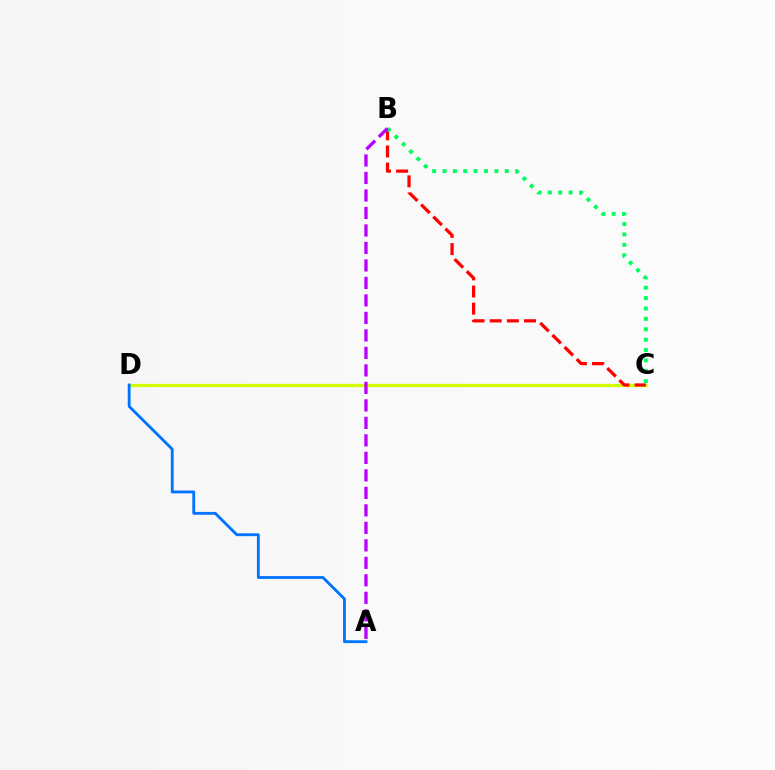{('C', 'D'): [{'color': '#d1ff00', 'line_style': 'solid', 'thickness': 2.36}], ('B', 'C'): [{'color': '#ff0000', 'line_style': 'dashed', 'thickness': 2.33}, {'color': '#00ff5c', 'line_style': 'dotted', 'thickness': 2.82}], ('A', 'B'): [{'color': '#b900ff', 'line_style': 'dashed', 'thickness': 2.38}], ('A', 'D'): [{'color': '#0074ff', 'line_style': 'solid', 'thickness': 2.04}]}